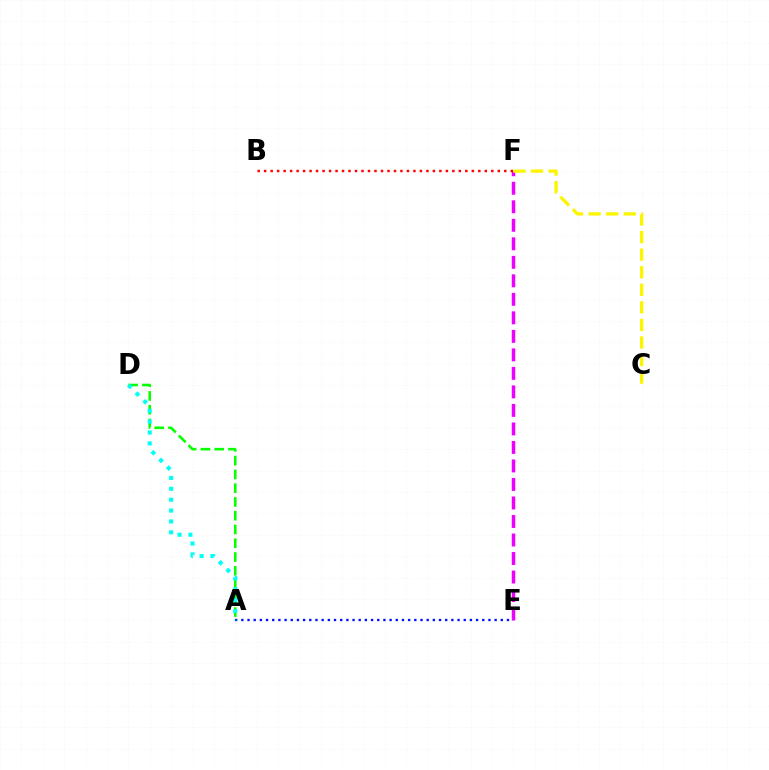{('E', 'F'): [{'color': '#ee00ff', 'line_style': 'dashed', 'thickness': 2.51}], ('A', 'D'): [{'color': '#08ff00', 'line_style': 'dashed', 'thickness': 1.87}, {'color': '#00fff6', 'line_style': 'dotted', 'thickness': 2.95}], ('B', 'F'): [{'color': '#ff0000', 'line_style': 'dotted', 'thickness': 1.76}], ('A', 'E'): [{'color': '#0010ff', 'line_style': 'dotted', 'thickness': 1.68}], ('C', 'F'): [{'color': '#fcf500', 'line_style': 'dashed', 'thickness': 2.39}]}